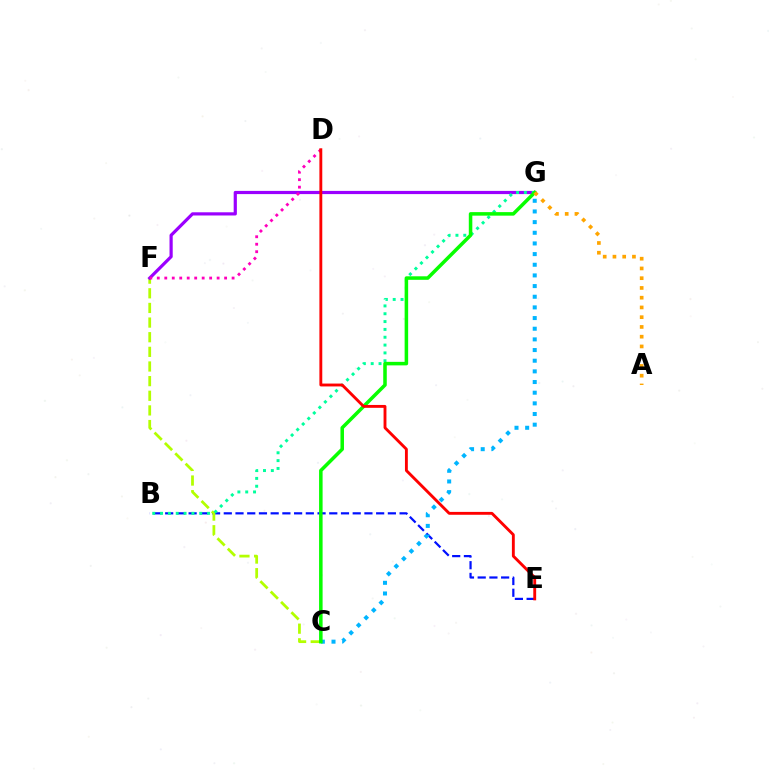{('B', 'E'): [{'color': '#0010ff', 'line_style': 'dashed', 'thickness': 1.59}], ('C', 'F'): [{'color': '#b3ff00', 'line_style': 'dashed', 'thickness': 1.99}], ('F', 'G'): [{'color': '#9b00ff', 'line_style': 'solid', 'thickness': 2.3}], ('B', 'G'): [{'color': '#00ff9d', 'line_style': 'dotted', 'thickness': 2.13}], ('C', 'G'): [{'color': '#00b5ff', 'line_style': 'dotted', 'thickness': 2.9}, {'color': '#08ff00', 'line_style': 'solid', 'thickness': 2.54}], ('D', 'F'): [{'color': '#ff00bd', 'line_style': 'dotted', 'thickness': 2.03}], ('A', 'G'): [{'color': '#ffa500', 'line_style': 'dotted', 'thickness': 2.65}], ('D', 'E'): [{'color': '#ff0000', 'line_style': 'solid', 'thickness': 2.07}]}